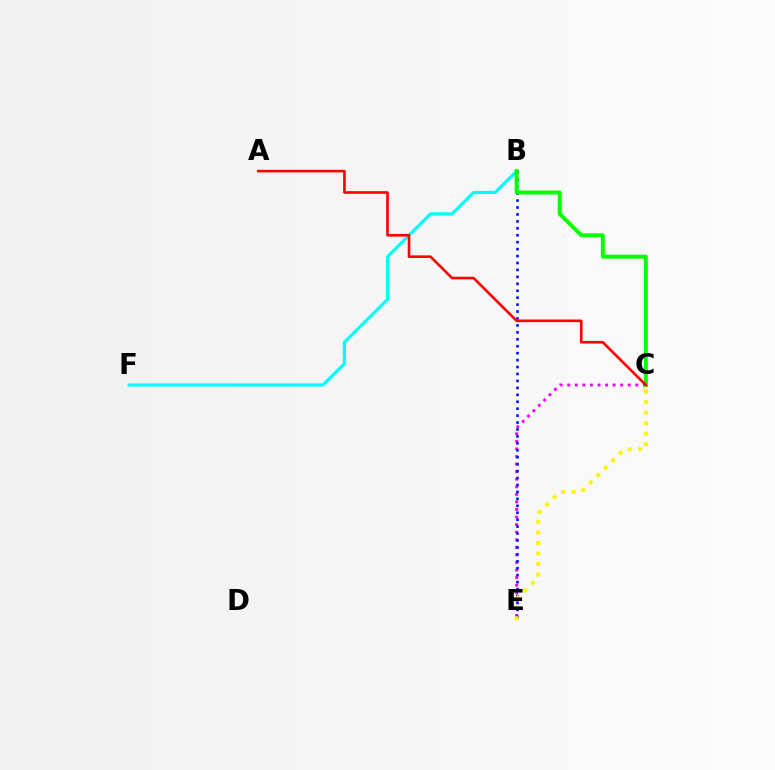{('B', 'F'): [{'color': '#00fff6', 'line_style': 'solid', 'thickness': 2.28}], ('C', 'E'): [{'color': '#ee00ff', 'line_style': 'dotted', 'thickness': 2.06}, {'color': '#fcf500', 'line_style': 'dotted', 'thickness': 2.86}], ('B', 'E'): [{'color': '#0010ff', 'line_style': 'dotted', 'thickness': 1.88}], ('B', 'C'): [{'color': '#08ff00', 'line_style': 'solid', 'thickness': 2.85}], ('A', 'C'): [{'color': '#ff0000', 'line_style': 'solid', 'thickness': 1.88}]}